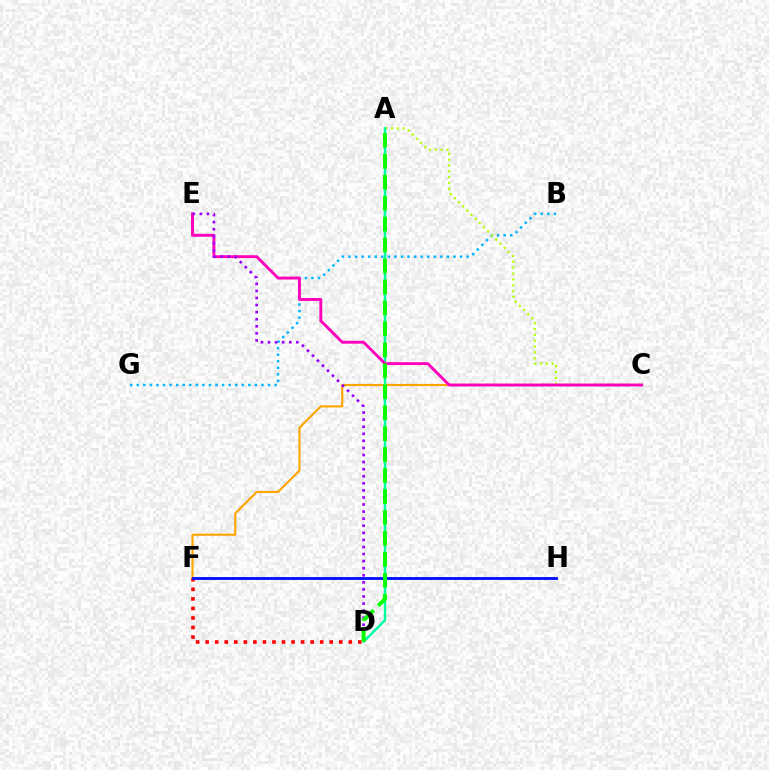{('C', 'F'): [{'color': '#ffa500', 'line_style': 'solid', 'thickness': 1.55}], ('B', 'G'): [{'color': '#00b5ff', 'line_style': 'dotted', 'thickness': 1.78}], ('A', 'C'): [{'color': '#b3ff00', 'line_style': 'dotted', 'thickness': 1.59}], ('A', 'D'): [{'color': '#00ff9d', 'line_style': 'solid', 'thickness': 1.75}, {'color': '#08ff00', 'line_style': 'dashed', 'thickness': 2.85}], ('D', 'F'): [{'color': '#ff0000', 'line_style': 'dotted', 'thickness': 2.59}], ('F', 'H'): [{'color': '#0010ff', 'line_style': 'solid', 'thickness': 2.05}], ('C', 'E'): [{'color': '#ff00bd', 'line_style': 'solid', 'thickness': 2.09}], ('D', 'E'): [{'color': '#9b00ff', 'line_style': 'dotted', 'thickness': 1.92}]}